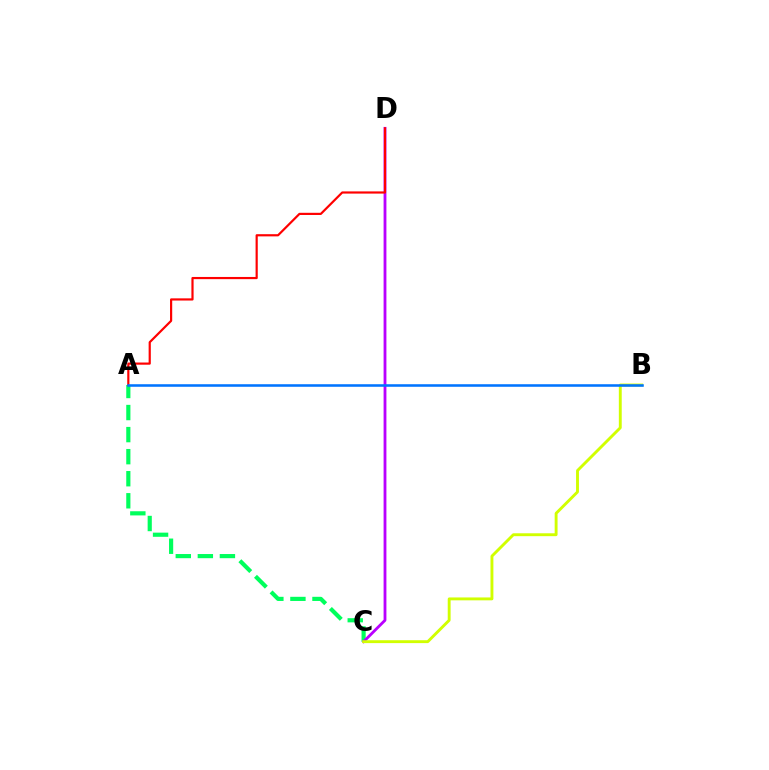{('A', 'C'): [{'color': '#00ff5c', 'line_style': 'dashed', 'thickness': 3.0}], ('C', 'D'): [{'color': '#b900ff', 'line_style': 'solid', 'thickness': 2.03}], ('B', 'C'): [{'color': '#d1ff00', 'line_style': 'solid', 'thickness': 2.08}], ('A', 'D'): [{'color': '#ff0000', 'line_style': 'solid', 'thickness': 1.57}], ('A', 'B'): [{'color': '#0074ff', 'line_style': 'solid', 'thickness': 1.84}]}